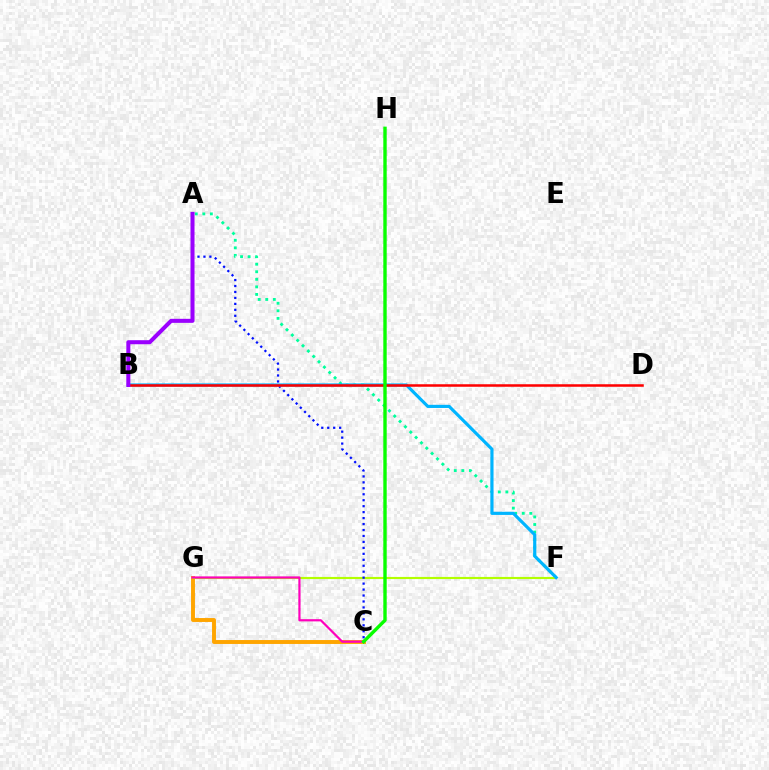{('C', 'G'): [{'color': '#ffa500', 'line_style': 'solid', 'thickness': 2.82}, {'color': '#ff00bd', 'line_style': 'solid', 'thickness': 1.59}], ('A', 'F'): [{'color': '#00ff9d', 'line_style': 'dotted', 'thickness': 2.05}], ('F', 'G'): [{'color': '#b3ff00', 'line_style': 'solid', 'thickness': 1.55}], ('A', 'C'): [{'color': '#0010ff', 'line_style': 'dotted', 'thickness': 1.62}], ('B', 'F'): [{'color': '#00b5ff', 'line_style': 'solid', 'thickness': 2.28}], ('B', 'D'): [{'color': '#ff0000', 'line_style': 'solid', 'thickness': 1.82}], ('A', 'B'): [{'color': '#9b00ff', 'line_style': 'solid', 'thickness': 2.9}], ('C', 'H'): [{'color': '#08ff00', 'line_style': 'solid', 'thickness': 2.44}]}